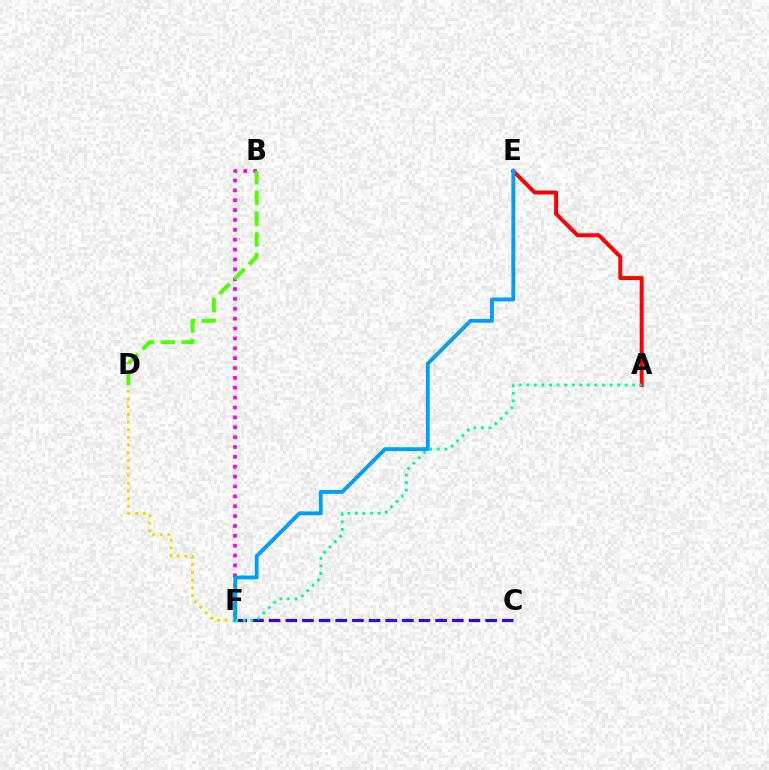{('A', 'E'): [{'color': '#ff0000', 'line_style': 'solid', 'thickness': 2.85}], ('B', 'F'): [{'color': '#ff00ed', 'line_style': 'dotted', 'thickness': 2.68}], ('C', 'F'): [{'color': '#3700ff', 'line_style': 'dashed', 'thickness': 2.26}], ('D', 'F'): [{'color': '#ffd500', 'line_style': 'dotted', 'thickness': 2.08}], ('E', 'F'): [{'color': '#009eff', 'line_style': 'solid', 'thickness': 2.77}], ('B', 'D'): [{'color': '#4fff00', 'line_style': 'dashed', 'thickness': 2.83}], ('A', 'F'): [{'color': '#00ff86', 'line_style': 'dotted', 'thickness': 2.05}]}